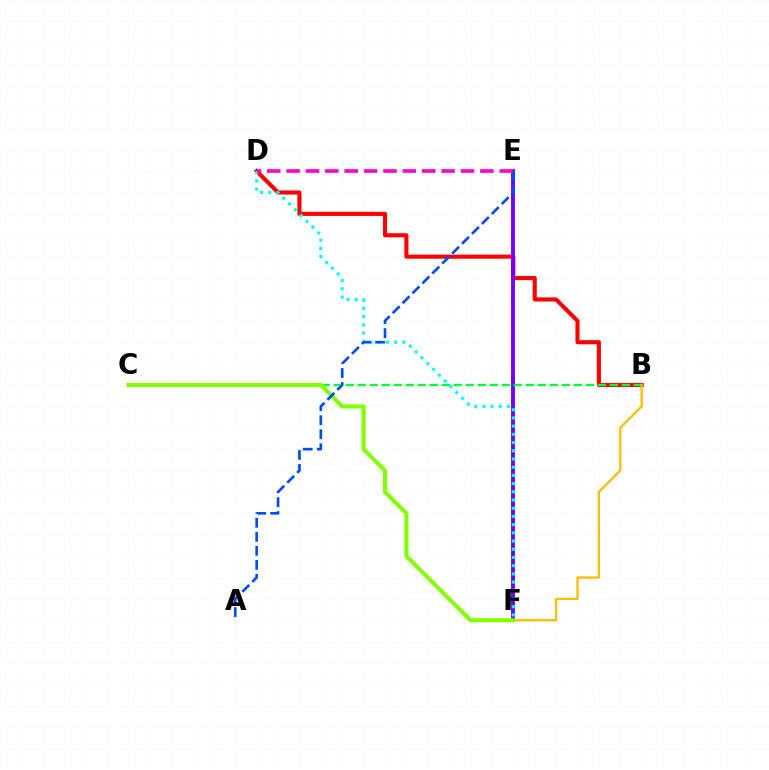{('B', 'D'): [{'color': '#ff0000', 'line_style': 'solid', 'thickness': 2.95}], ('E', 'F'): [{'color': '#7200ff', 'line_style': 'solid', 'thickness': 2.8}], ('D', 'F'): [{'color': '#00fff6', 'line_style': 'dotted', 'thickness': 2.23}], ('B', 'C'): [{'color': '#00ff39', 'line_style': 'dashed', 'thickness': 1.63}], ('D', 'E'): [{'color': '#ff00cf', 'line_style': 'dashed', 'thickness': 2.63}], ('B', 'F'): [{'color': '#ffbd00', 'line_style': 'solid', 'thickness': 1.64}], ('C', 'F'): [{'color': '#84ff00', 'line_style': 'solid', 'thickness': 2.97}], ('A', 'E'): [{'color': '#004bff', 'line_style': 'dashed', 'thickness': 1.9}]}